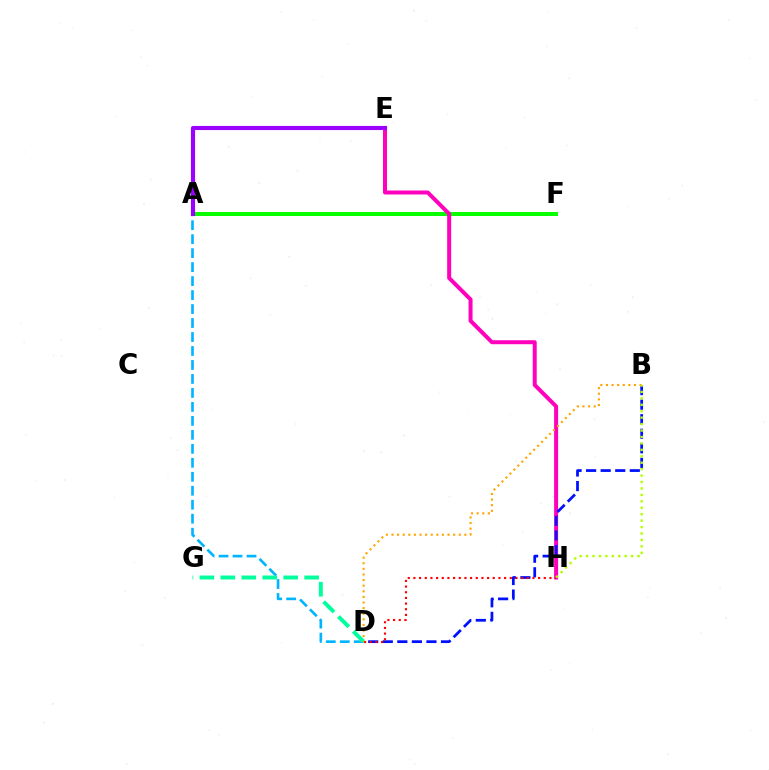{('A', 'F'): [{'color': '#08ff00', 'line_style': 'solid', 'thickness': 2.89}], ('A', 'D'): [{'color': '#00b5ff', 'line_style': 'dashed', 'thickness': 1.9}], ('E', 'H'): [{'color': '#ff00bd', 'line_style': 'solid', 'thickness': 2.87}], ('B', 'D'): [{'color': '#0010ff', 'line_style': 'dashed', 'thickness': 1.98}, {'color': '#ffa500', 'line_style': 'dotted', 'thickness': 1.52}], ('A', 'E'): [{'color': '#9b00ff', 'line_style': 'solid', 'thickness': 2.97}], ('D', 'G'): [{'color': '#00ff9d', 'line_style': 'dashed', 'thickness': 2.85}], ('D', 'H'): [{'color': '#ff0000', 'line_style': 'dotted', 'thickness': 1.54}], ('B', 'H'): [{'color': '#b3ff00', 'line_style': 'dotted', 'thickness': 1.75}]}